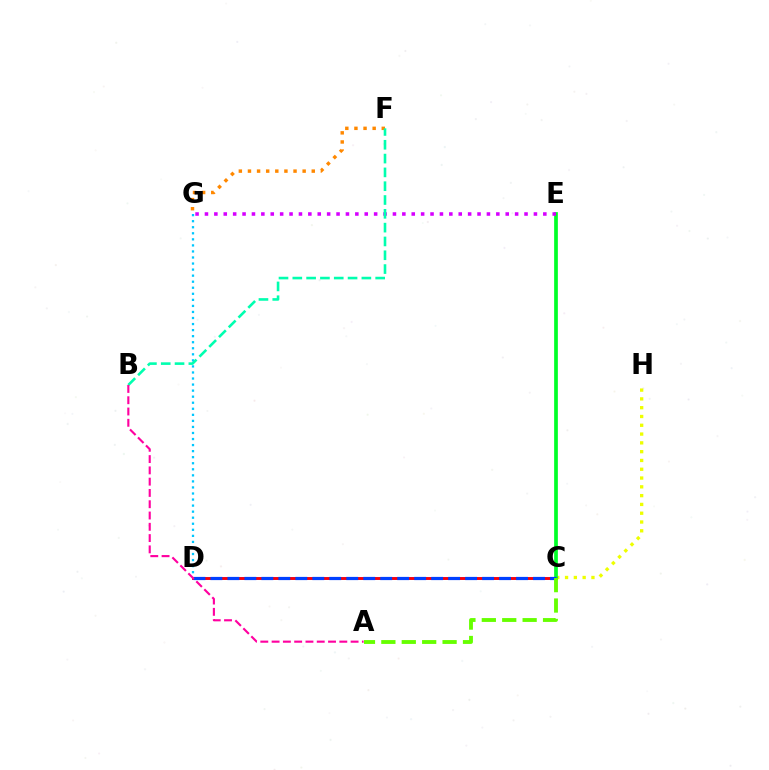{('D', 'G'): [{'color': '#00c7ff', 'line_style': 'dotted', 'thickness': 1.64}], ('C', 'H'): [{'color': '#eeff00', 'line_style': 'dotted', 'thickness': 2.39}], ('C', 'D'): [{'color': '#4f00ff', 'line_style': 'solid', 'thickness': 1.83}, {'color': '#ff0000', 'line_style': 'solid', 'thickness': 1.96}, {'color': '#003fff', 'line_style': 'dashed', 'thickness': 2.31}], ('C', 'E'): [{'color': '#00ff27', 'line_style': 'solid', 'thickness': 2.67}], ('E', 'G'): [{'color': '#d600ff', 'line_style': 'dotted', 'thickness': 2.55}], ('A', 'C'): [{'color': '#66ff00', 'line_style': 'dashed', 'thickness': 2.77}], ('F', 'G'): [{'color': '#ff8800', 'line_style': 'dotted', 'thickness': 2.48}], ('B', 'F'): [{'color': '#00ffaf', 'line_style': 'dashed', 'thickness': 1.88}], ('A', 'B'): [{'color': '#ff00a0', 'line_style': 'dashed', 'thickness': 1.53}]}